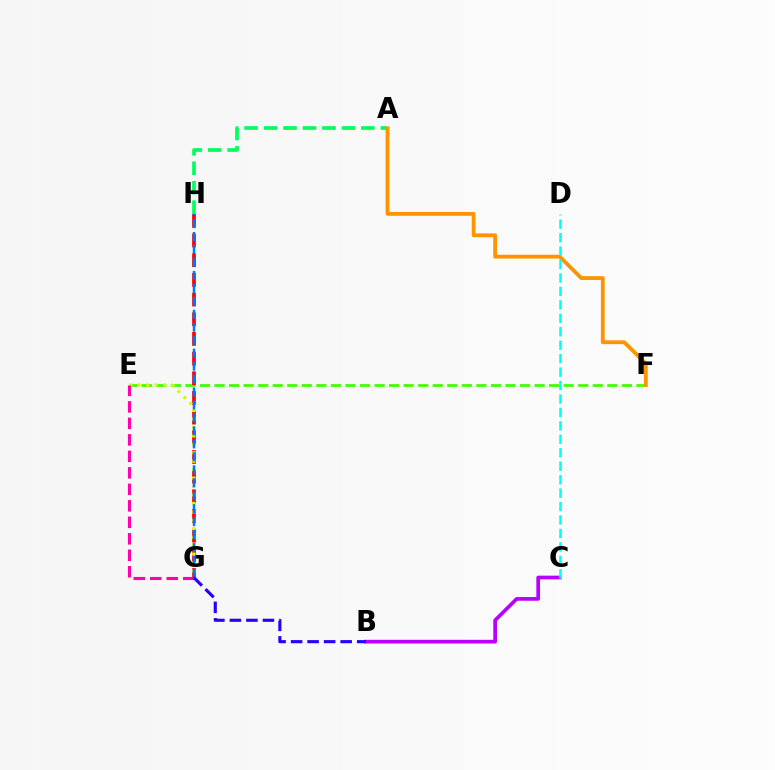{('A', 'H'): [{'color': '#00ff5c', 'line_style': 'dashed', 'thickness': 2.64}], ('E', 'F'): [{'color': '#3dff00', 'line_style': 'dashed', 'thickness': 1.98}], ('G', 'H'): [{'color': '#ff0000', 'line_style': 'dashed', 'thickness': 2.67}, {'color': '#0074ff', 'line_style': 'dashed', 'thickness': 1.76}], ('B', 'C'): [{'color': '#b900ff', 'line_style': 'solid', 'thickness': 2.66}], ('A', 'F'): [{'color': '#ff9400', 'line_style': 'solid', 'thickness': 2.75}], ('E', 'G'): [{'color': '#d1ff00', 'line_style': 'dotted', 'thickness': 2.29}, {'color': '#ff00ac', 'line_style': 'dashed', 'thickness': 2.24}], ('C', 'D'): [{'color': '#00fff6', 'line_style': 'dashed', 'thickness': 1.83}], ('B', 'G'): [{'color': '#2500ff', 'line_style': 'dashed', 'thickness': 2.24}]}